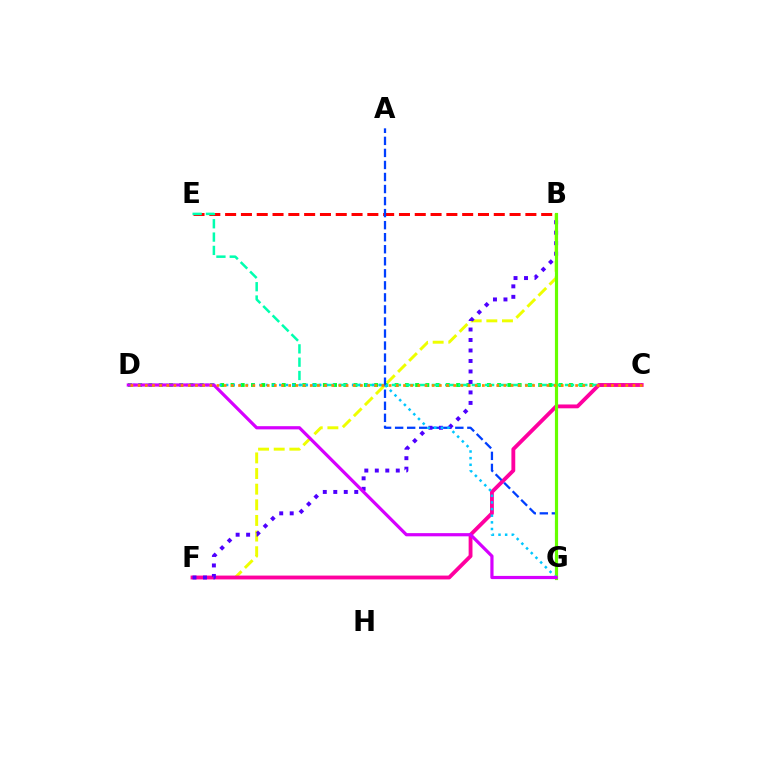{('C', 'D'): [{'color': '#00ff27', 'line_style': 'dotted', 'thickness': 2.79}, {'color': '#ff8800', 'line_style': 'dotted', 'thickness': 1.95}], ('B', 'E'): [{'color': '#ff0000', 'line_style': 'dashed', 'thickness': 2.15}], ('C', 'E'): [{'color': '#00ffaf', 'line_style': 'dashed', 'thickness': 1.81}], ('B', 'F'): [{'color': '#eeff00', 'line_style': 'dashed', 'thickness': 2.12}, {'color': '#4f00ff', 'line_style': 'dotted', 'thickness': 2.85}], ('C', 'F'): [{'color': '#ff00a0', 'line_style': 'solid', 'thickness': 2.77}], ('A', 'G'): [{'color': '#003fff', 'line_style': 'dashed', 'thickness': 1.64}], ('B', 'G'): [{'color': '#66ff00', 'line_style': 'solid', 'thickness': 2.28}], ('D', 'G'): [{'color': '#00c7ff', 'line_style': 'dotted', 'thickness': 1.8}, {'color': '#d600ff', 'line_style': 'solid', 'thickness': 2.3}]}